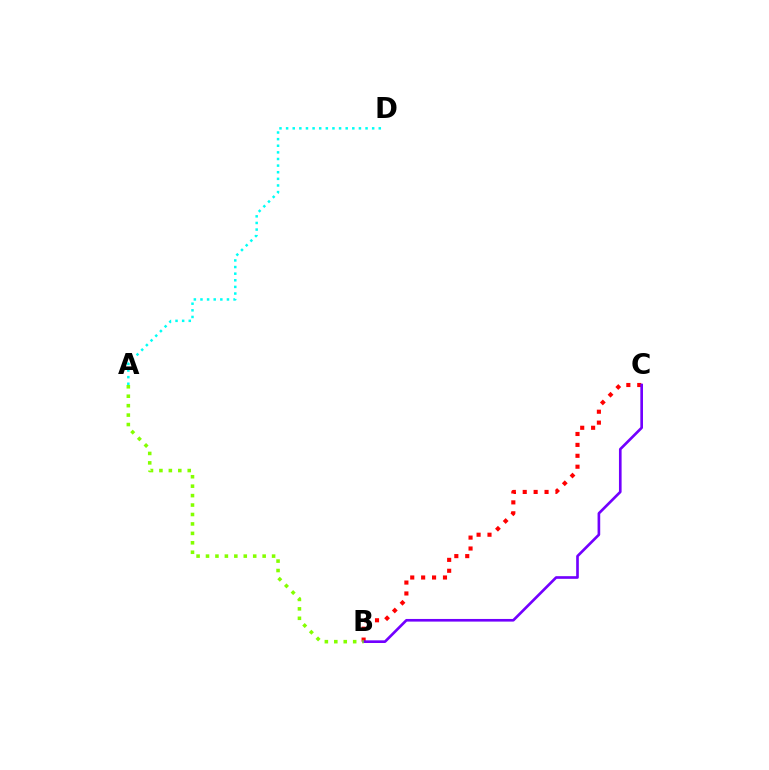{('B', 'C'): [{'color': '#ff0000', 'line_style': 'dotted', 'thickness': 2.96}, {'color': '#7200ff', 'line_style': 'solid', 'thickness': 1.91}], ('A', 'D'): [{'color': '#00fff6', 'line_style': 'dotted', 'thickness': 1.8}], ('A', 'B'): [{'color': '#84ff00', 'line_style': 'dotted', 'thickness': 2.56}]}